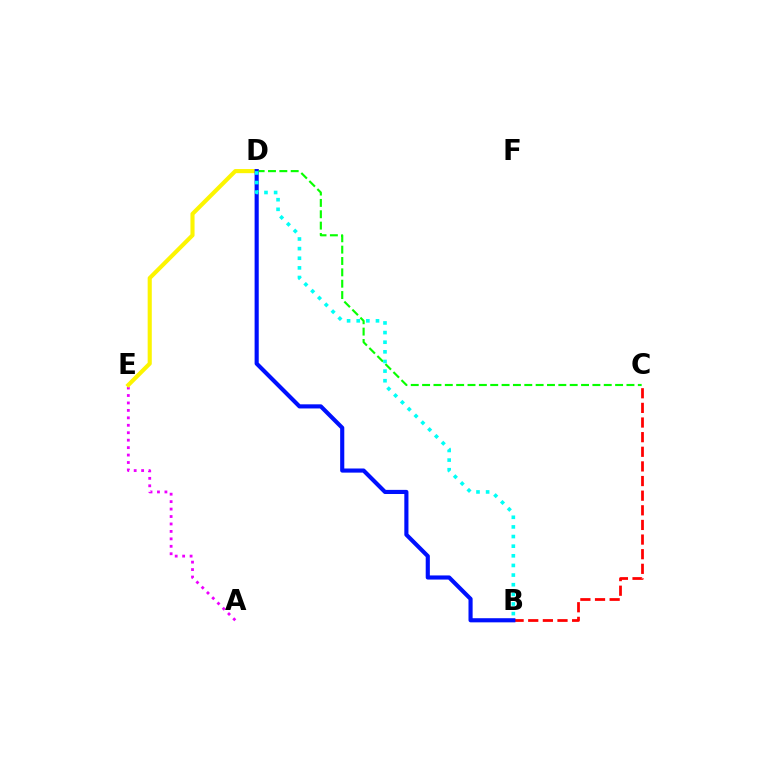{('C', 'D'): [{'color': '#08ff00', 'line_style': 'dashed', 'thickness': 1.54}], ('A', 'E'): [{'color': '#ee00ff', 'line_style': 'dotted', 'thickness': 2.02}], ('D', 'E'): [{'color': '#fcf500', 'line_style': 'solid', 'thickness': 2.96}], ('B', 'C'): [{'color': '#ff0000', 'line_style': 'dashed', 'thickness': 1.99}], ('B', 'D'): [{'color': '#0010ff', 'line_style': 'solid', 'thickness': 2.97}, {'color': '#00fff6', 'line_style': 'dotted', 'thickness': 2.62}]}